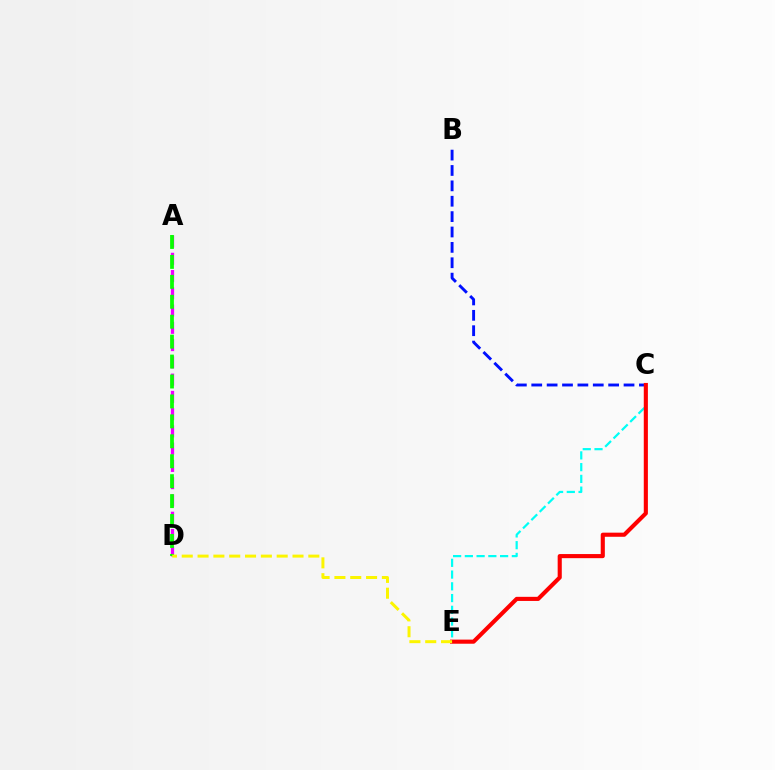{('A', 'D'): [{'color': '#ee00ff', 'line_style': 'dashed', 'thickness': 2.34}, {'color': '#08ff00', 'line_style': 'dashed', 'thickness': 2.71}], ('B', 'C'): [{'color': '#0010ff', 'line_style': 'dashed', 'thickness': 2.09}], ('C', 'E'): [{'color': '#00fff6', 'line_style': 'dashed', 'thickness': 1.6}, {'color': '#ff0000', 'line_style': 'solid', 'thickness': 2.96}], ('D', 'E'): [{'color': '#fcf500', 'line_style': 'dashed', 'thickness': 2.15}]}